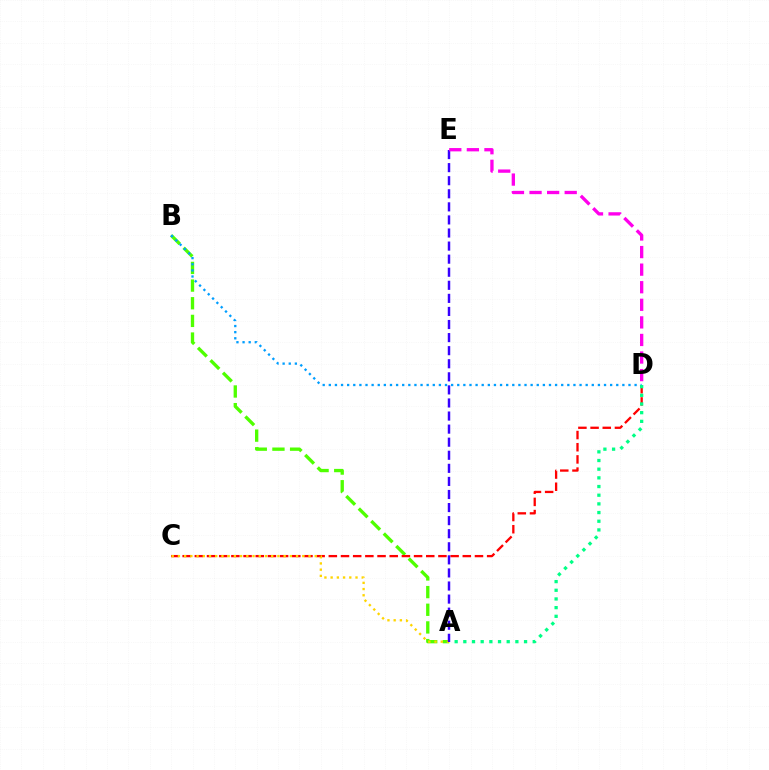{('A', 'B'): [{'color': '#4fff00', 'line_style': 'dashed', 'thickness': 2.4}], ('C', 'D'): [{'color': '#ff0000', 'line_style': 'dashed', 'thickness': 1.65}], ('A', 'C'): [{'color': '#ffd500', 'line_style': 'dotted', 'thickness': 1.69}], ('B', 'D'): [{'color': '#009eff', 'line_style': 'dotted', 'thickness': 1.66}], ('A', 'E'): [{'color': '#3700ff', 'line_style': 'dashed', 'thickness': 1.78}], ('A', 'D'): [{'color': '#00ff86', 'line_style': 'dotted', 'thickness': 2.36}], ('D', 'E'): [{'color': '#ff00ed', 'line_style': 'dashed', 'thickness': 2.39}]}